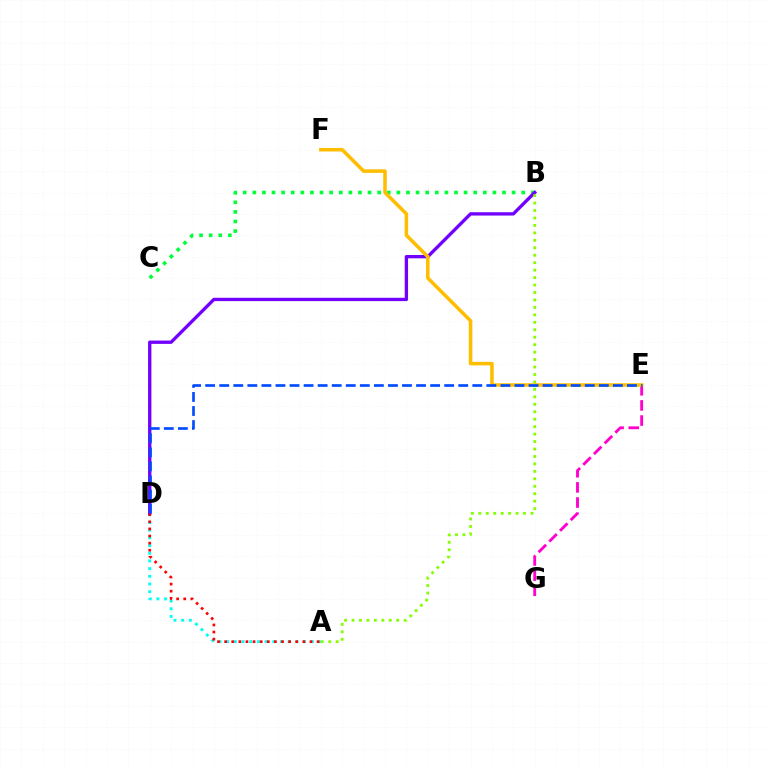{('A', 'D'): [{'color': '#00fff6', 'line_style': 'dotted', 'thickness': 2.09}, {'color': '#ff0000', 'line_style': 'dotted', 'thickness': 1.93}], ('B', 'C'): [{'color': '#00ff39', 'line_style': 'dotted', 'thickness': 2.61}], ('E', 'G'): [{'color': '#ff00cf', 'line_style': 'dashed', 'thickness': 2.06}], ('B', 'D'): [{'color': '#7200ff', 'line_style': 'solid', 'thickness': 2.4}], ('E', 'F'): [{'color': '#ffbd00', 'line_style': 'solid', 'thickness': 2.54}], ('D', 'E'): [{'color': '#004bff', 'line_style': 'dashed', 'thickness': 1.91}], ('A', 'B'): [{'color': '#84ff00', 'line_style': 'dotted', 'thickness': 2.02}]}